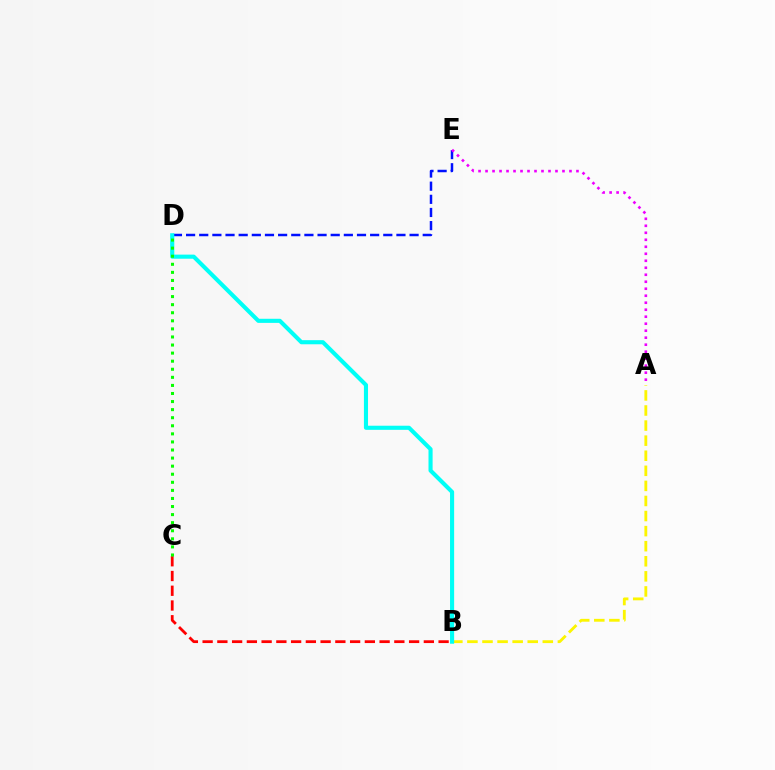{('A', 'B'): [{'color': '#fcf500', 'line_style': 'dashed', 'thickness': 2.05}], ('D', 'E'): [{'color': '#0010ff', 'line_style': 'dashed', 'thickness': 1.79}], ('B', 'C'): [{'color': '#ff0000', 'line_style': 'dashed', 'thickness': 2.0}], ('B', 'D'): [{'color': '#00fff6', 'line_style': 'solid', 'thickness': 2.95}], ('A', 'E'): [{'color': '#ee00ff', 'line_style': 'dotted', 'thickness': 1.9}], ('C', 'D'): [{'color': '#08ff00', 'line_style': 'dotted', 'thickness': 2.19}]}